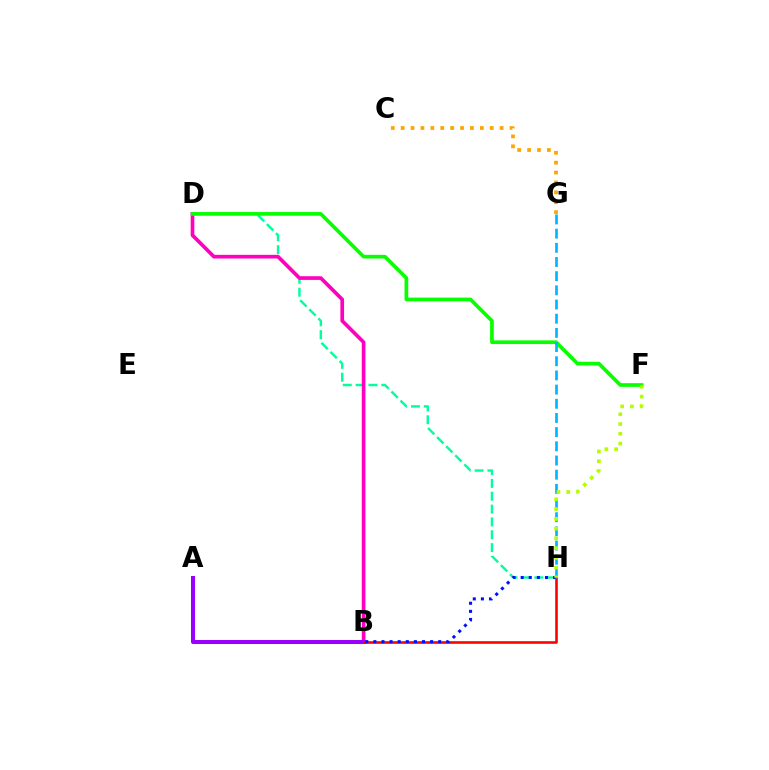{('D', 'H'): [{'color': '#00ff9d', 'line_style': 'dashed', 'thickness': 1.74}], ('B', 'D'): [{'color': '#ff00bd', 'line_style': 'solid', 'thickness': 2.65}], ('D', 'F'): [{'color': '#08ff00', 'line_style': 'solid', 'thickness': 2.65}], ('A', 'B'): [{'color': '#9b00ff', 'line_style': 'solid', 'thickness': 2.9}], ('B', 'H'): [{'color': '#ff0000', 'line_style': 'solid', 'thickness': 1.88}, {'color': '#0010ff', 'line_style': 'dotted', 'thickness': 2.2}], ('C', 'G'): [{'color': '#ffa500', 'line_style': 'dotted', 'thickness': 2.69}], ('G', 'H'): [{'color': '#00b5ff', 'line_style': 'dashed', 'thickness': 1.93}], ('F', 'H'): [{'color': '#b3ff00', 'line_style': 'dotted', 'thickness': 2.65}]}